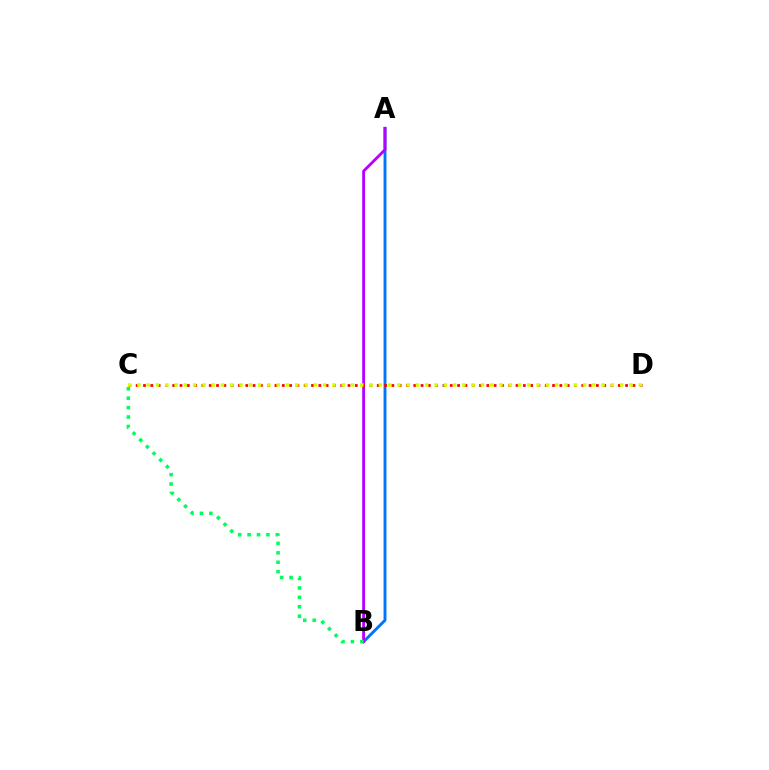{('A', 'B'): [{'color': '#0074ff', 'line_style': 'solid', 'thickness': 2.08}, {'color': '#b900ff', 'line_style': 'solid', 'thickness': 2.05}], ('C', 'D'): [{'color': '#ff0000', 'line_style': 'dotted', 'thickness': 1.98}, {'color': '#d1ff00', 'line_style': 'dotted', 'thickness': 2.52}], ('B', 'C'): [{'color': '#00ff5c', 'line_style': 'dotted', 'thickness': 2.56}]}